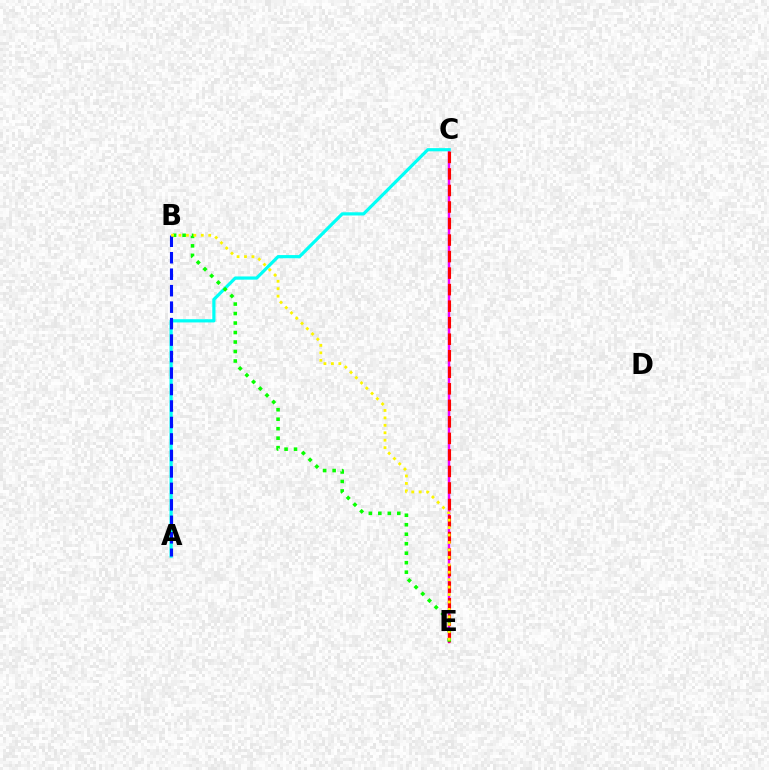{('C', 'E'): [{'color': '#ee00ff', 'line_style': 'solid', 'thickness': 1.79}, {'color': '#ff0000', 'line_style': 'dashed', 'thickness': 2.25}], ('A', 'C'): [{'color': '#00fff6', 'line_style': 'solid', 'thickness': 2.3}], ('A', 'B'): [{'color': '#0010ff', 'line_style': 'dashed', 'thickness': 2.24}], ('B', 'E'): [{'color': '#08ff00', 'line_style': 'dotted', 'thickness': 2.58}, {'color': '#fcf500', 'line_style': 'dotted', 'thickness': 2.02}]}